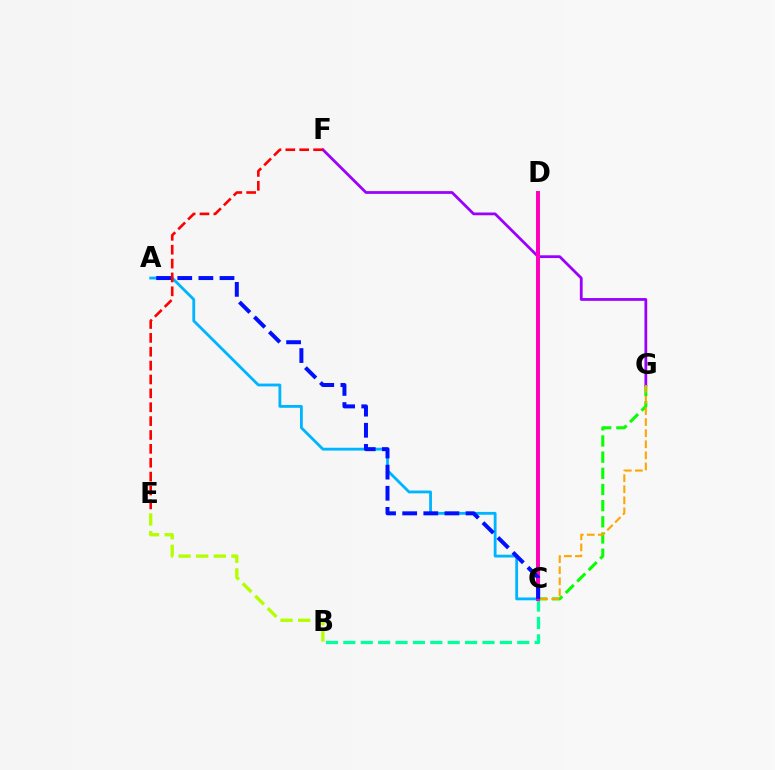{('C', 'G'): [{'color': '#08ff00', 'line_style': 'dashed', 'thickness': 2.2}, {'color': '#ffa500', 'line_style': 'dashed', 'thickness': 1.51}], ('B', 'C'): [{'color': '#00ff9d', 'line_style': 'dashed', 'thickness': 2.36}], ('A', 'C'): [{'color': '#00b5ff', 'line_style': 'solid', 'thickness': 2.03}, {'color': '#0010ff', 'line_style': 'dashed', 'thickness': 2.87}], ('F', 'G'): [{'color': '#9b00ff', 'line_style': 'solid', 'thickness': 1.99}], ('C', 'D'): [{'color': '#ff00bd', 'line_style': 'solid', 'thickness': 2.85}], ('B', 'E'): [{'color': '#b3ff00', 'line_style': 'dashed', 'thickness': 2.39}], ('E', 'F'): [{'color': '#ff0000', 'line_style': 'dashed', 'thickness': 1.88}]}